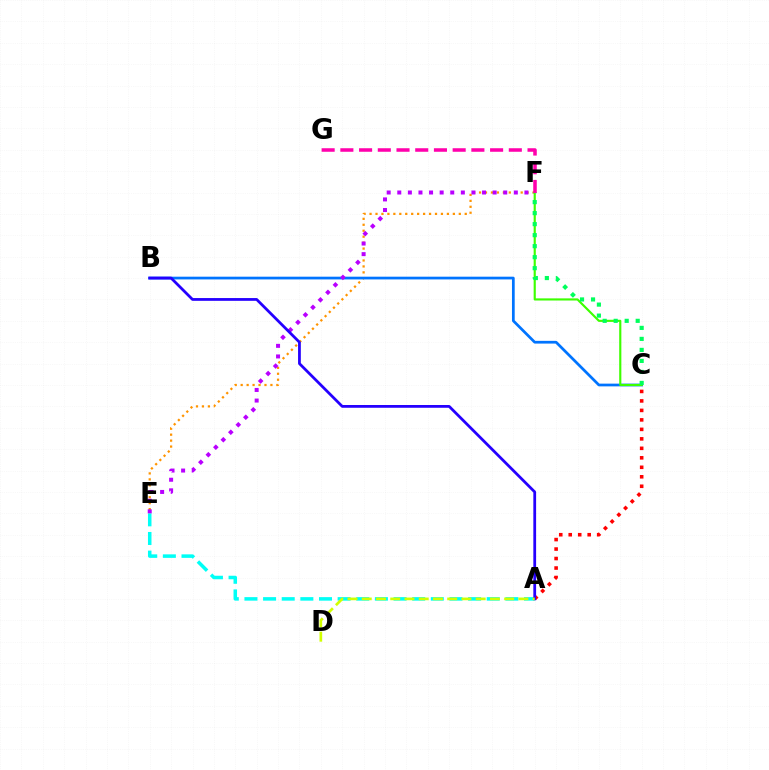{('E', 'F'): [{'color': '#ff9400', 'line_style': 'dotted', 'thickness': 1.62}, {'color': '#b900ff', 'line_style': 'dotted', 'thickness': 2.88}], ('A', 'E'): [{'color': '#00fff6', 'line_style': 'dashed', 'thickness': 2.53}], ('B', 'C'): [{'color': '#0074ff', 'line_style': 'solid', 'thickness': 1.97}], ('A', 'C'): [{'color': '#ff0000', 'line_style': 'dotted', 'thickness': 2.58}], ('C', 'F'): [{'color': '#3dff00', 'line_style': 'solid', 'thickness': 1.54}, {'color': '#00ff5c', 'line_style': 'dotted', 'thickness': 2.99}], ('A', 'B'): [{'color': '#2500ff', 'line_style': 'solid', 'thickness': 1.99}], ('A', 'D'): [{'color': '#d1ff00', 'line_style': 'dashed', 'thickness': 1.93}], ('F', 'G'): [{'color': '#ff00ac', 'line_style': 'dashed', 'thickness': 2.54}]}